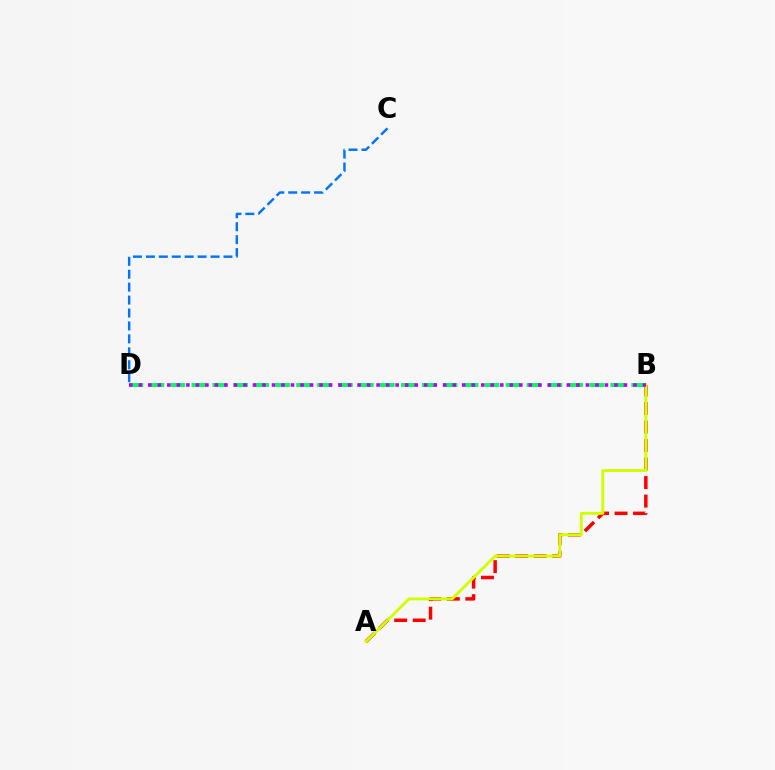{('A', 'B'): [{'color': '#ff0000', 'line_style': 'dashed', 'thickness': 2.52}, {'color': '#d1ff00', 'line_style': 'solid', 'thickness': 2.1}], ('B', 'D'): [{'color': '#00ff5c', 'line_style': 'dashed', 'thickness': 2.85}, {'color': '#b900ff', 'line_style': 'dotted', 'thickness': 2.58}], ('C', 'D'): [{'color': '#0074ff', 'line_style': 'dashed', 'thickness': 1.76}]}